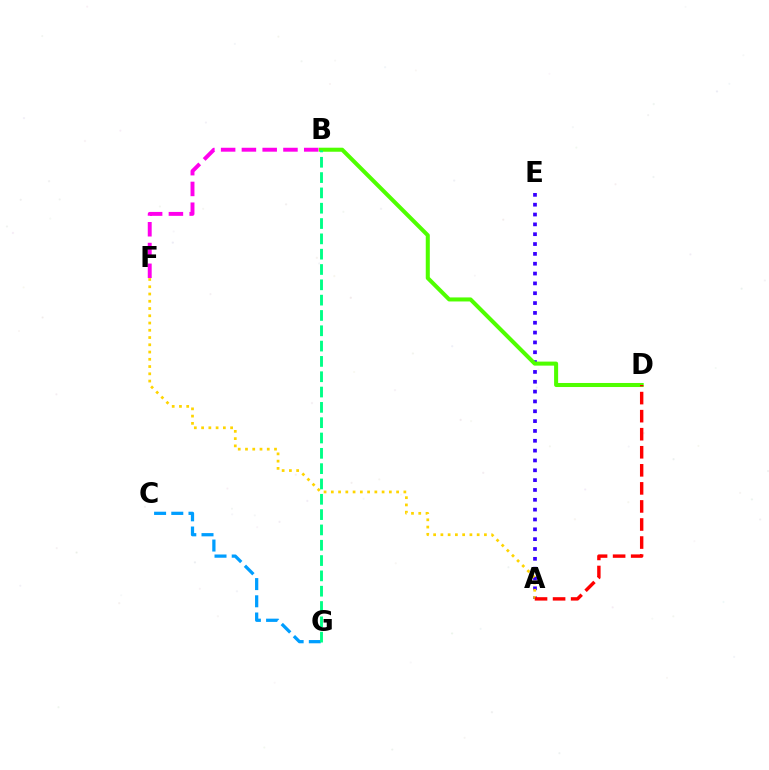{('A', 'E'): [{'color': '#3700ff', 'line_style': 'dotted', 'thickness': 2.67}], ('B', 'F'): [{'color': '#ff00ed', 'line_style': 'dashed', 'thickness': 2.82}], ('B', 'D'): [{'color': '#4fff00', 'line_style': 'solid', 'thickness': 2.91}], ('A', 'F'): [{'color': '#ffd500', 'line_style': 'dotted', 'thickness': 1.97}], ('C', 'G'): [{'color': '#009eff', 'line_style': 'dashed', 'thickness': 2.34}], ('B', 'G'): [{'color': '#00ff86', 'line_style': 'dashed', 'thickness': 2.08}], ('A', 'D'): [{'color': '#ff0000', 'line_style': 'dashed', 'thickness': 2.45}]}